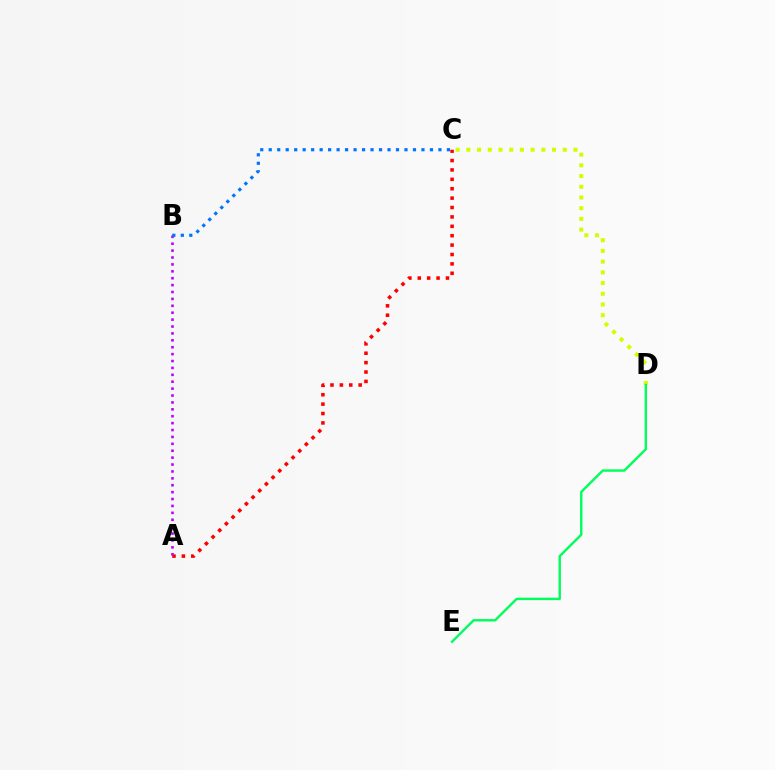{('C', 'D'): [{'color': '#d1ff00', 'line_style': 'dotted', 'thickness': 2.91}], ('A', 'C'): [{'color': '#ff0000', 'line_style': 'dotted', 'thickness': 2.55}], ('A', 'B'): [{'color': '#b900ff', 'line_style': 'dotted', 'thickness': 1.88}], ('D', 'E'): [{'color': '#00ff5c', 'line_style': 'solid', 'thickness': 1.73}], ('B', 'C'): [{'color': '#0074ff', 'line_style': 'dotted', 'thickness': 2.31}]}